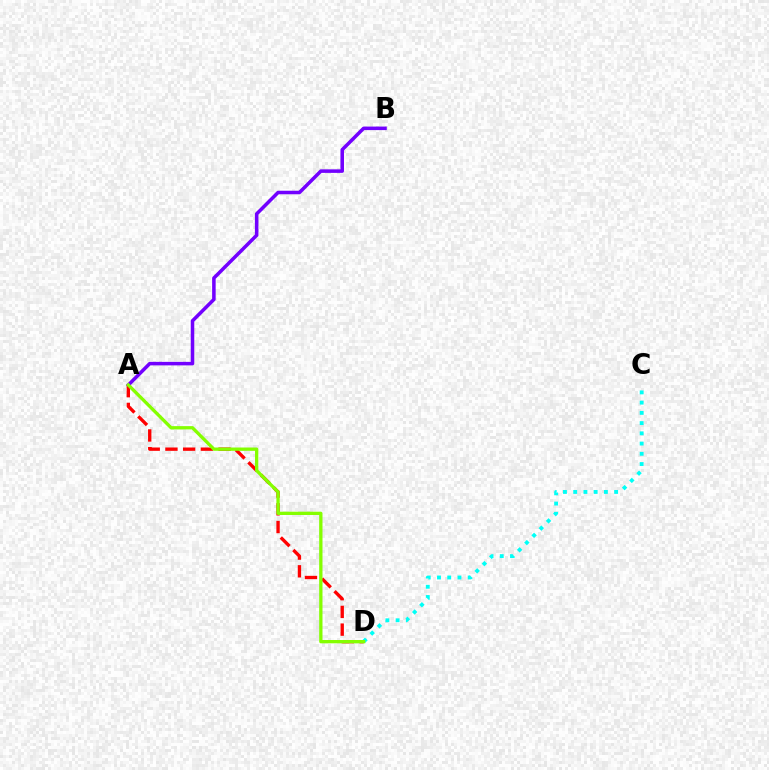{('A', 'B'): [{'color': '#7200ff', 'line_style': 'solid', 'thickness': 2.54}], ('A', 'D'): [{'color': '#ff0000', 'line_style': 'dashed', 'thickness': 2.41}, {'color': '#84ff00', 'line_style': 'solid', 'thickness': 2.38}], ('C', 'D'): [{'color': '#00fff6', 'line_style': 'dotted', 'thickness': 2.78}]}